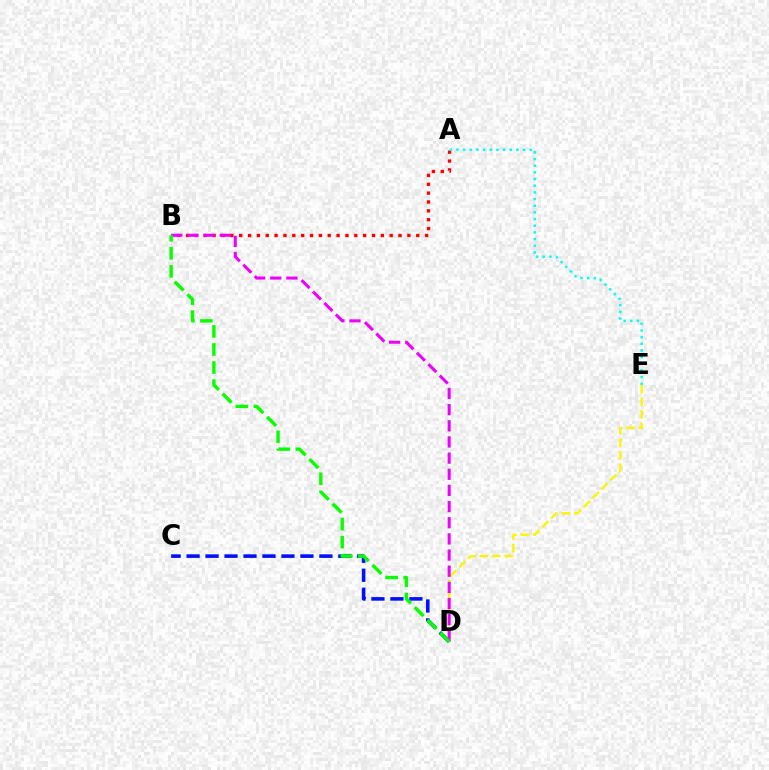{('A', 'B'): [{'color': '#ff0000', 'line_style': 'dotted', 'thickness': 2.41}], ('C', 'D'): [{'color': '#0010ff', 'line_style': 'dashed', 'thickness': 2.58}], ('D', 'E'): [{'color': '#fcf500', 'line_style': 'dashed', 'thickness': 1.7}], ('B', 'D'): [{'color': '#ee00ff', 'line_style': 'dashed', 'thickness': 2.19}, {'color': '#08ff00', 'line_style': 'dashed', 'thickness': 2.45}], ('A', 'E'): [{'color': '#00fff6', 'line_style': 'dotted', 'thickness': 1.81}]}